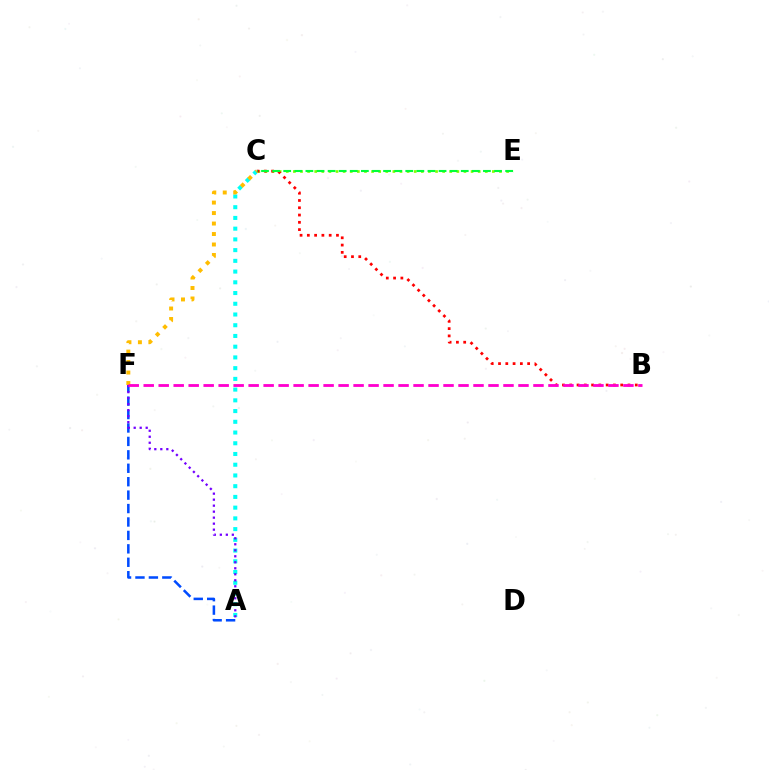{('A', 'C'): [{'color': '#00fff6', 'line_style': 'dotted', 'thickness': 2.92}], ('C', 'E'): [{'color': '#84ff00', 'line_style': 'dotted', 'thickness': 1.93}, {'color': '#00ff39', 'line_style': 'dashed', 'thickness': 1.51}], ('A', 'F'): [{'color': '#004bff', 'line_style': 'dashed', 'thickness': 1.82}, {'color': '#7200ff', 'line_style': 'dotted', 'thickness': 1.63}], ('B', 'C'): [{'color': '#ff0000', 'line_style': 'dotted', 'thickness': 1.98}], ('C', 'F'): [{'color': '#ffbd00', 'line_style': 'dotted', 'thickness': 2.85}], ('B', 'F'): [{'color': '#ff00cf', 'line_style': 'dashed', 'thickness': 2.04}]}